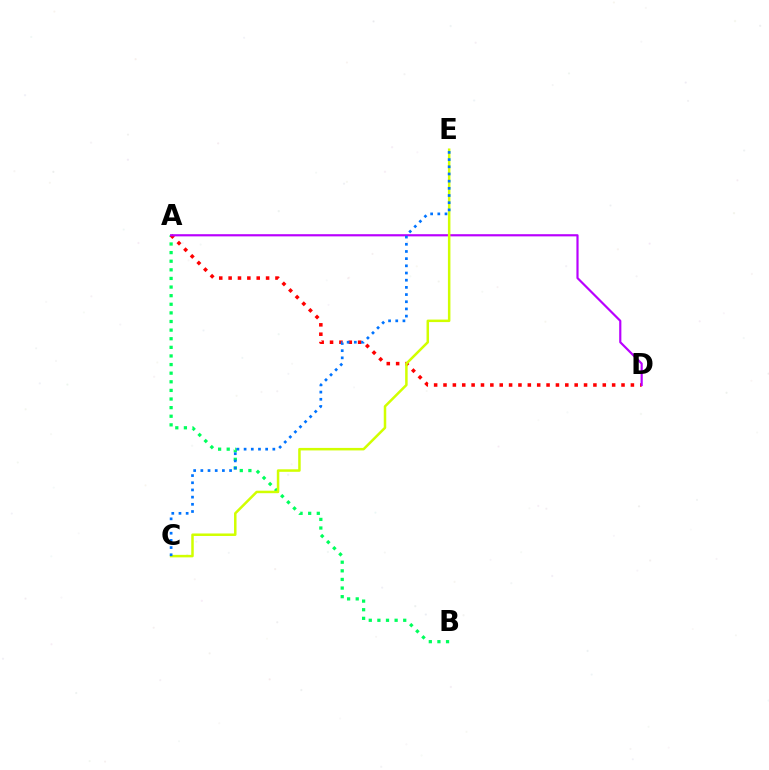{('A', 'B'): [{'color': '#00ff5c', 'line_style': 'dotted', 'thickness': 2.34}], ('A', 'D'): [{'color': '#ff0000', 'line_style': 'dotted', 'thickness': 2.55}, {'color': '#b900ff', 'line_style': 'solid', 'thickness': 1.57}], ('C', 'E'): [{'color': '#d1ff00', 'line_style': 'solid', 'thickness': 1.8}, {'color': '#0074ff', 'line_style': 'dotted', 'thickness': 1.95}]}